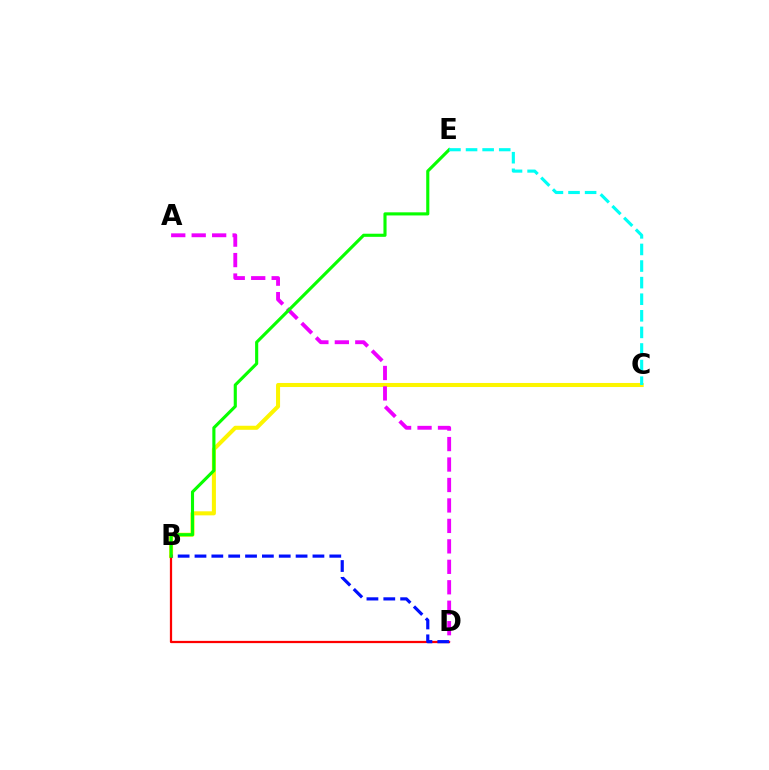{('B', 'C'): [{'color': '#fcf500', 'line_style': 'solid', 'thickness': 2.91}], ('B', 'D'): [{'color': '#ff0000', 'line_style': 'solid', 'thickness': 1.62}, {'color': '#0010ff', 'line_style': 'dashed', 'thickness': 2.29}], ('A', 'D'): [{'color': '#ee00ff', 'line_style': 'dashed', 'thickness': 2.78}], ('B', 'E'): [{'color': '#08ff00', 'line_style': 'solid', 'thickness': 2.25}], ('C', 'E'): [{'color': '#00fff6', 'line_style': 'dashed', 'thickness': 2.25}]}